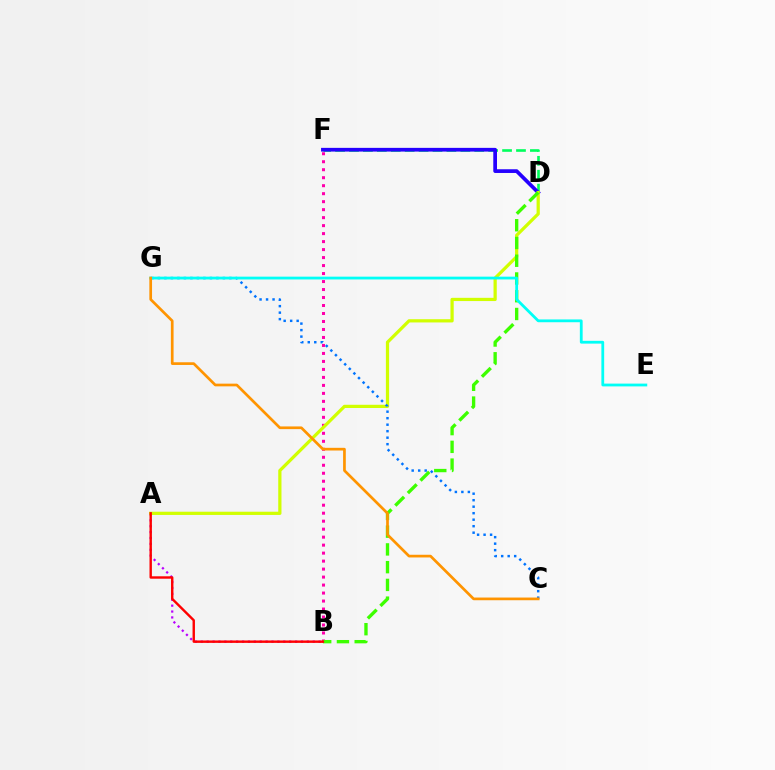{('A', 'B'): [{'color': '#b900ff', 'line_style': 'dotted', 'thickness': 1.6}, {'color': '#ff0000', 'line_style': 'solid', 'thickness': 1.73}], ('D', 'F'): [{'color': '#00ff5c', 'line_style': 'dashed', 'thickness': 1.89}, {'color': '#2500ff', 'line_style': 'solid', 'thickness': 2.68}], ('B', 'F'): [{'color': '#ff00ac', 'line_style': 'dotted', 'thickness': 2.17}], ('A', 'D'): [{'color': '#d1ff00', 'line_style': 'solid', 'thickness': 2.33}], ('B', 'D'): [{'color': '#3dff00', 'line_style': 'dashed', 'thickness': 2.41}], ('C', 'G'): [{'color': '#0074ff', 'line_style': 'dotted', 'thickness': 1.77}, {'color': '#ff9400', 'line_style': 'solid', 'thickness': 1.94}], ('E', 'G'): [{'color': '#00fff6', 'line_style': 'solid', 'thickness': 2.01}]}